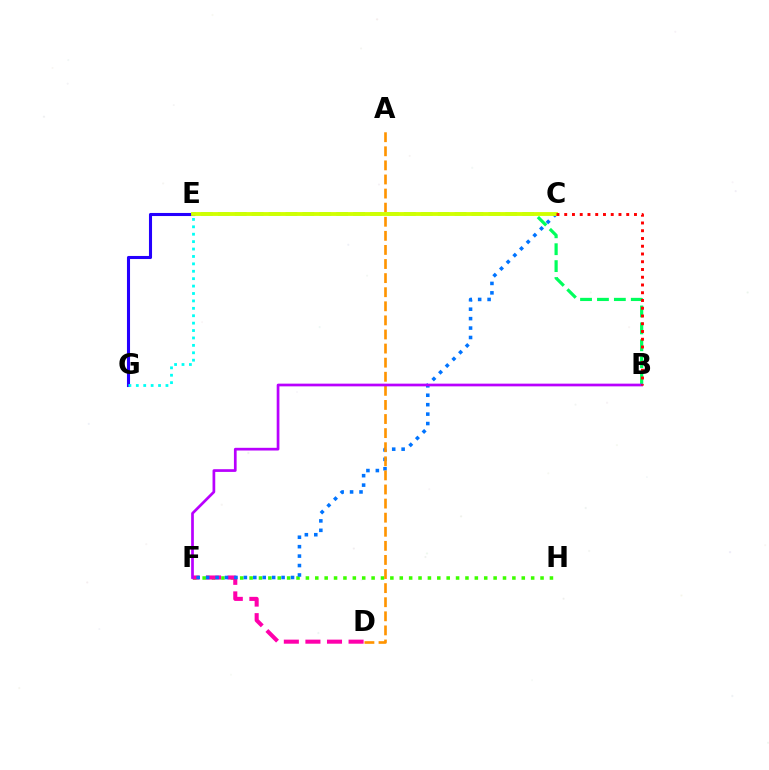{('F', 'H'): [{'color': '#3dff00', 'line_style': 'dotted', 'thickness': 2.55}], ('D', 'F'): [{'color': '#ff00ac', 'line_style': 'dashed', 'thickness': 2.93}], ('B', 'E'): [{'color': '#00ff5c', 'line_style': 'dashed', 'thickness': 2.3}], ('C', 'F'): [{'color': '#0074ff', 'line_style': 'dotted', 'thickness': 2.56}], ('A', 'D'): [{'color': '#ff9400', 'line_style': 'dashed', 'thickness': 1.91}], ('E', 'G'): [{'color': '#2500ff', 'line_style': 'solid', 'thickness': 2.22}, {'color': '#00fff6', 'line_style': 'dotted', 'thickness': 2.01}], ('C', 'E'): [{'color': '#d1ff00', 'line_style': 'solid', 'thickness': 2.78}], ('B', 'F'): [{'color': '#b900ff', 'line_style': 'solid', 'thickness': 1.95}], ('B', 'C'): [{'color': '#ff0000', 'line_style': 'dotted', 'thickness': 2.11}]}